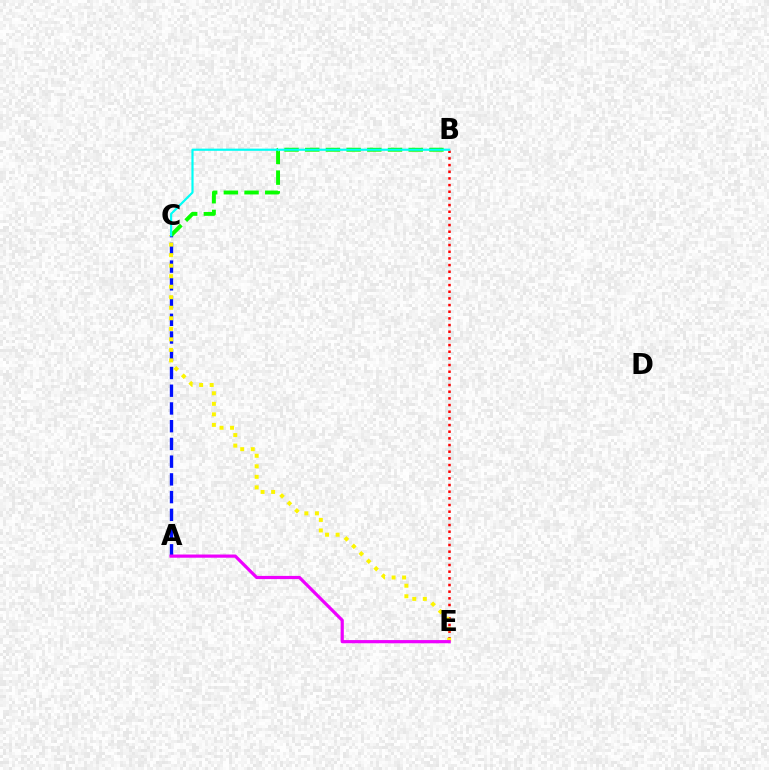{('B', 'E'): [{'color': '#ff0000', 'line_style': 'dotted', 'thickness': 1.81}], ('A', 'C'): [{'color': '#0010ff', 'line_style': 'dashed', 'thickness': 2.41}], ('C', 'E'): [{'color': '#fcf500', 'line_style': 'dotted', 'thickness': 2.86}], ('B', 'C'): [{'color': '#08ff00', 'line_style': 'dashed', 'thickness': 2.81}, {'color': '#00fff6', 'line_style': 'solid', 'thickness': 1.57}], ('A', 'E'): [{'color': '#ee00ff', 'line_style': 'solid', 'thickness': 2.3}]}